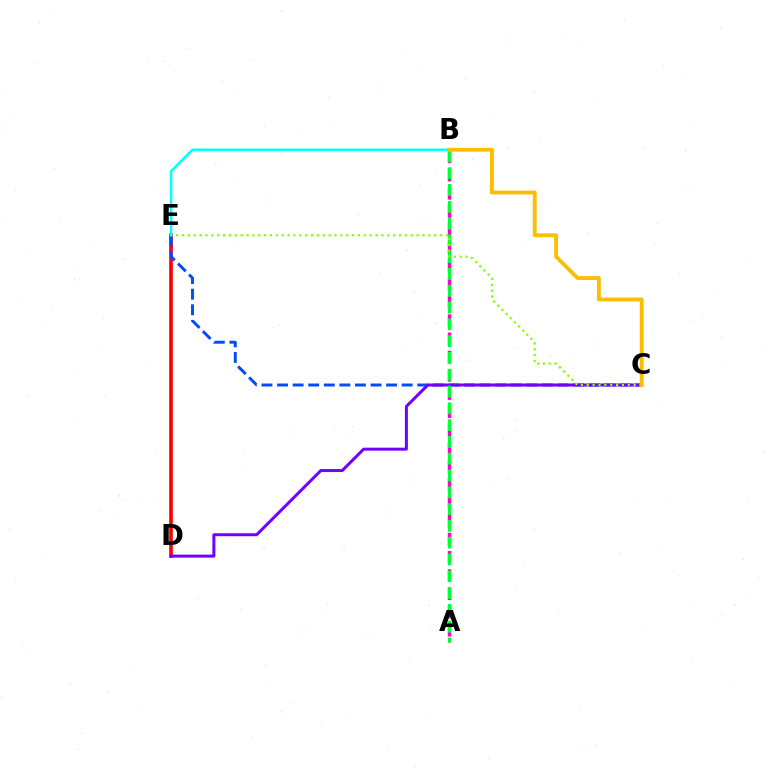{('A', 'B'): [{'color': '#ff00cf', 'line_style': 'dashed', 'thickness': 2.47}, {'color': '#00ff39', 'line_style': 'dashed', 'thickness': 2.28}], ('D', 'E'): [{'color': '#ff0000', 'line_style': 'solid', 'thickness': 2.61}], ('C', 'E'): [{'color': '#004bff', 'line_style': 'dashed', 'thickness': 2.12}, {'color': '#84ff00', 'line_style': 'dotted', 'thickness': 1.59}], ('C', 'D'): [{'color': '#7200ff', 'line_style': 'solid', 'thickness': 2.16}], ('B', 'E'): [{'color': '#00fff6', 'line_style': 'solid', 'thickness': 1.77}], ('B', 'C'): [{'color': '#ffbd00', 'line_style': 'solid', 'thickness': 2.77}]}